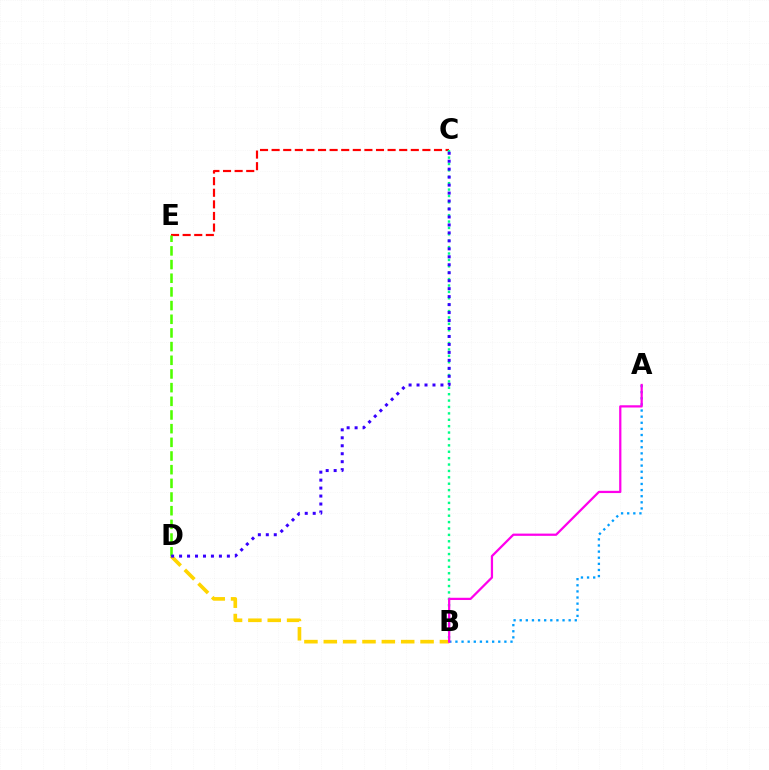{('A', 'B'): [{'color': '#009eff', 'line_style': 'dotted', 'thickness': 1.66}, {'color': '#ff00ed', 'line_style': 'solid', 'thickness': 1.62}], ('B', 'D'): [{'color': '#ffd500', 'line_style': 'dashed', 'thickness': 2.63}], ('C', 'E'): [{'color': '#ff0000', 'line_style': 'dashed', 'thickness': 1.58}], ('B', 'C'): [{'color': '#00ff86', 'line_style': 'dotted', 'thickness': 1.74}], ('D', 'E'): [{'color': '#4fff00', 'line_style': 'dashed', 'thickness': 1.86}], ('C', 'D'): [{'color': '#3700ff', 'line_style': 'dotted', 'thickness': 2.16}]}